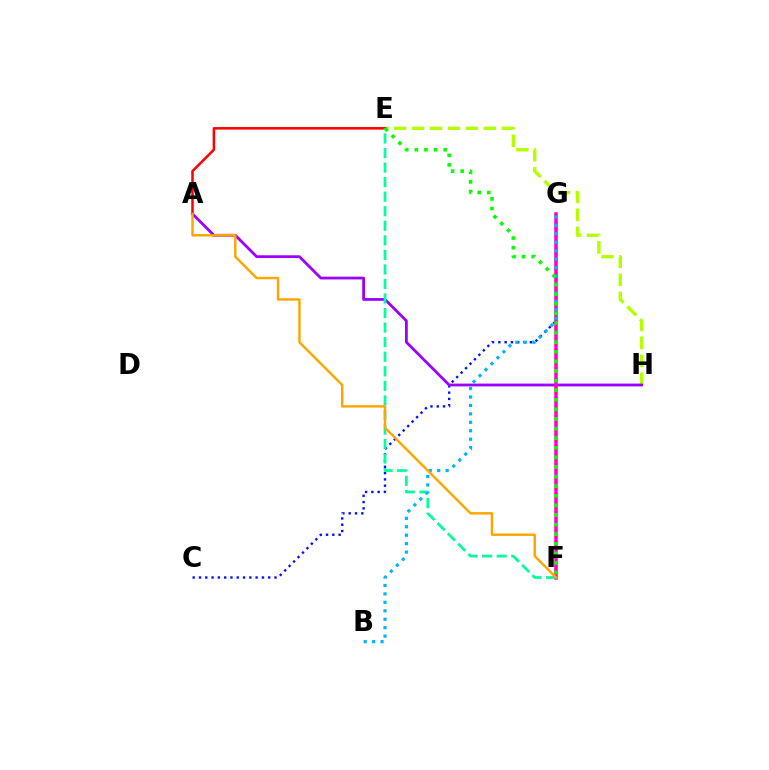{('E', 'H'): [{'color': '#b3ff00', 'line_style': 'dashed', 'thickness': 2.44}], ('C', 'G'): [{'color': '#0010ff', 'line_style': 'dotted', 'thickness': 1.71}], ('A', 'E'): [{'color': '#ff0000', 'line_style': 'solid', 'thickness': 1.82}], ('A', 'H'): [{'color': '#9b00ff', 'line_style': 'solid', 'thickness': 2.0}], ('F', 'G'): [{'color': '#ff00bd', 'line_style': 'solid', 'thickness': 2.53}], ('E', 'F'): [{'color': '#00ff9d', 'line_style': 'dashed', 'thickness': 1.98}, {'color': '#08ff00', 'line_style': 'dotted', 'thickness': 2.61}], ('B', 'G'): [{'color': '#00b5ff', 'line_style': 'dotted', 'thickness': 2.29}], ('A', 'F'): [{'color': '#ffa500', 'line_style': 'solid', 'thickness': 1.76}]}